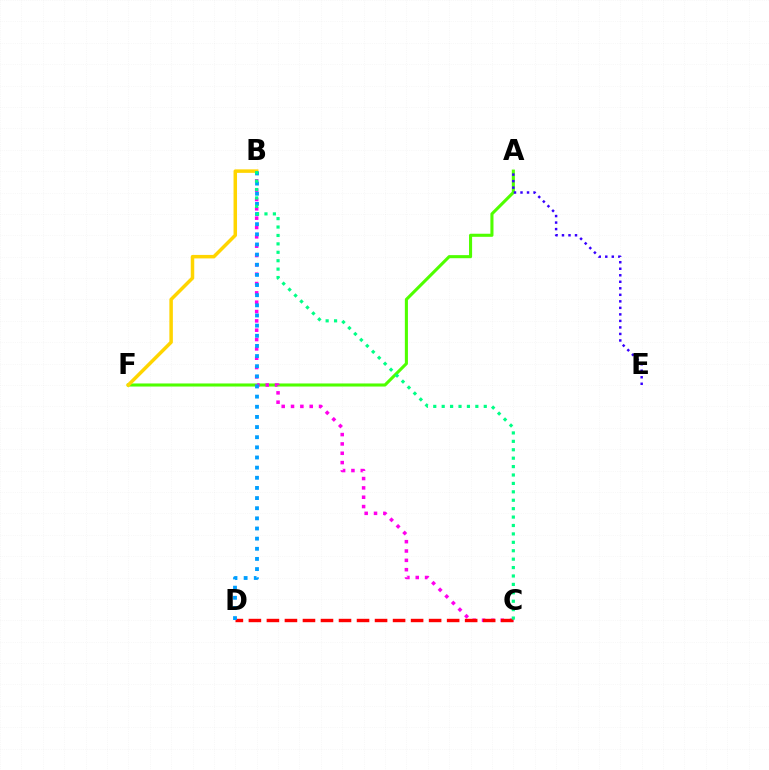{('A', 'F'): [{'color': '#4fff00', 'line_style': 'solid', 'thickness': 2.22}], ('A', 'E'): [{'color': '#3700ff', 'line_style': 'dotted', 'thickness': 1.77}], ('B', 'C'): [{'color': '#ff00ed', 'line_style': 'dotted', 'thickness': 2.54}, {'color': '#00ff86', 'line_style': 'dotted', 'thickness': 2.29}], ('B', 'F'): [{'color': '#ffd500', 'line_style': 'solid', 'thickness': 2.52}], ('C', 'D'): [{'color': '#ff0000', 'line_style': 'dashed', 'thickness': 2.45}], ('B', 'D'): [{'color': '#009eff', 'line_style': 'dotted', 'thickness': 2.76}]}